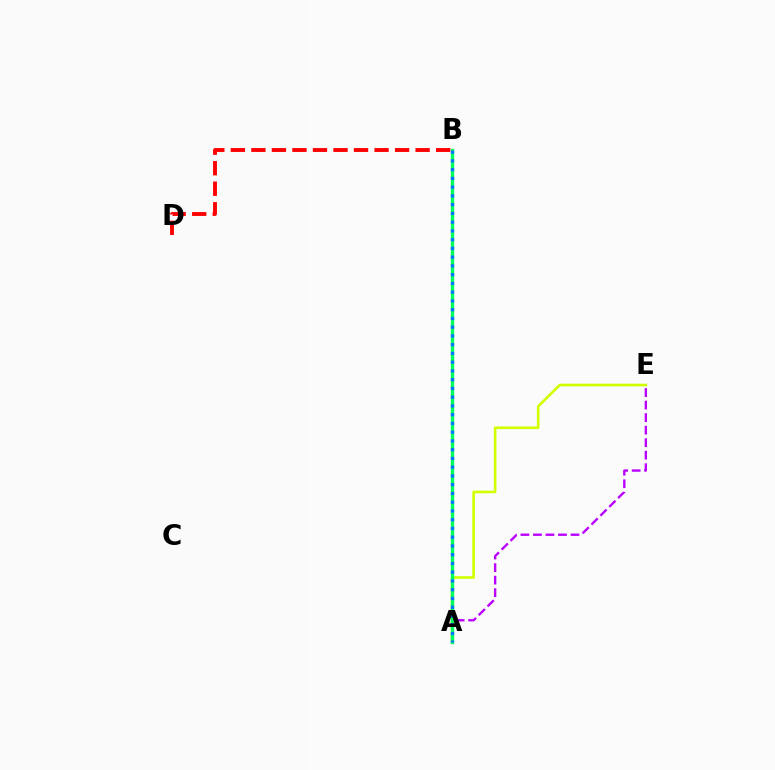{('A', 'E'): [{'color': '#b900ff', 'line_style': 'dashed', 'thickness': 1.7}, {'color': '#d1ff00', 'line_style': 'solid', 'thickness': 1.9}], ('A', 'B'): [{'color': '#00ff5c', 'line_style': 'solid', 'thickness': 2.44}, {'color': '#0074ff', 'line_style': 'dotted', 'thickness': 2.38}], ('B', 'D'): [{'color': '#ff0000', 'line_style': 'dashed', 'thickness': 2.79}]}